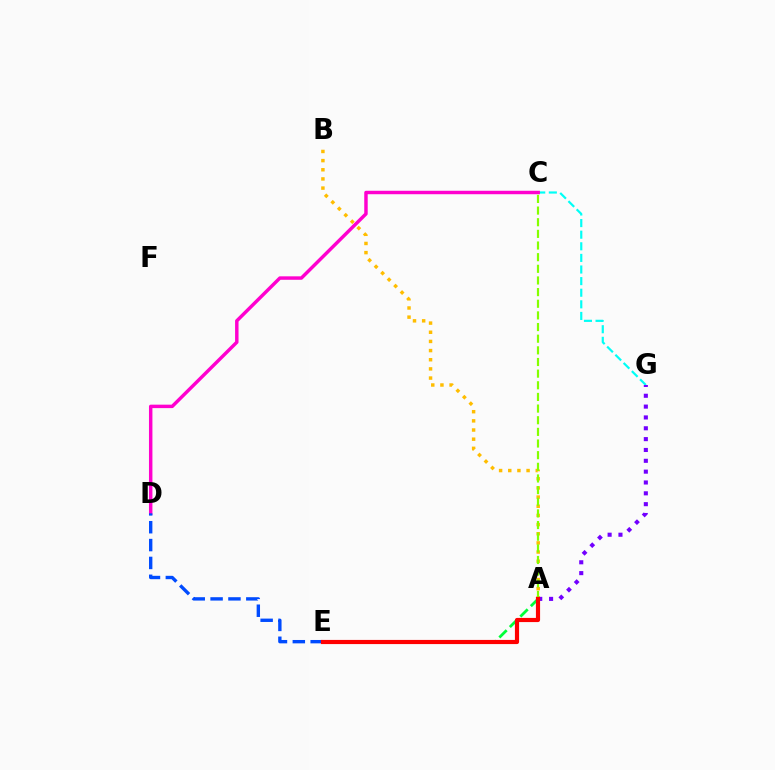{('C', 'G'): [{'color': '#00fff6', 'line_style': 'dashed', 'thickness': 1.58}], ('C', 'D'): [{'color': '#ff00cf', 'line_style': 'solid', 'thickness': 2.48}], ('A', 'B'): [{'color': '#ffbd00', 'line_style': 'dotted', 'thickness': 2.49}], ('A', 'G'): [{'color': '#7200ff', 'line_style': 'dotted', 'thickness': 2.95}], ('A', 'C'): [{'color': '#84ff00', 'line_style': 'dashed', 'thickness': 1.58}], ('A', 'E'): [{'color': '#00ff39', 'line_style': 'dashed', 'thickness': 2.01}, {'color': '#ff0000', 'line_style': 'solid', 'thickness': 3.0}], ('D', 'E'): [{'color': '#004bff', 'line_style': 'dashed', 'thickness': 2.43}]}